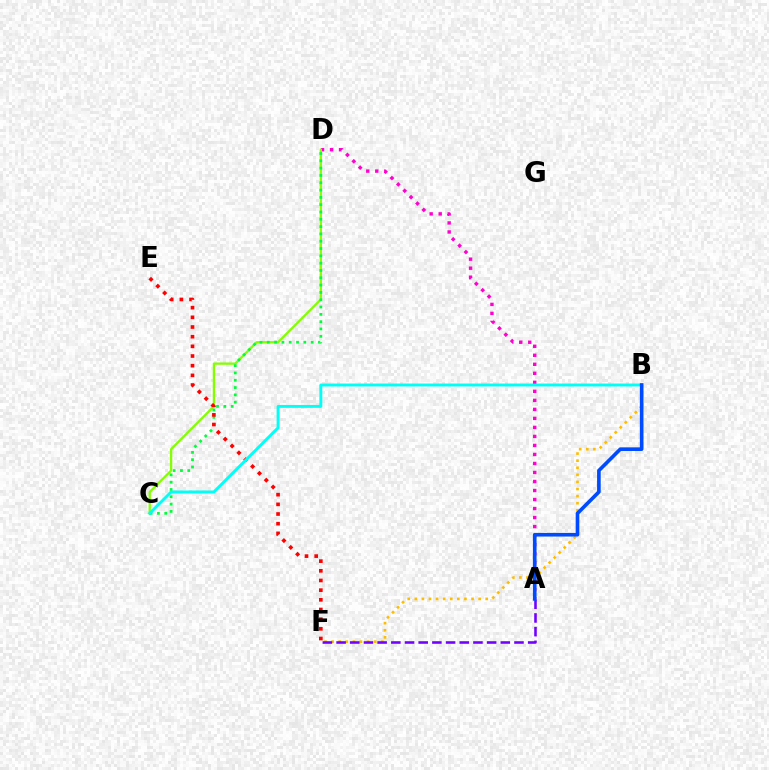{('B', 'F'): [{'color': '#ffbd00', 'line_style': 'dotted', 'thickness': 1.93}], ('A', 'D'): [{'color': '#ff00cf', 'line_style': 'dotted', 'thickness': 2.45}], ('C', 'D'): [{'color': '#84ff00', 'line_style': 'solid', 'thickness': 1.65}, {'color': '#00ff39', 'line_style': 'dotted', 'thickness': 1.99}], ('A', 'F'): [{'color': '#7200ff', 'line_style': 'dashed', 'thickness': 1.86}], ('E', 'F'): [{'color': '#ff0000', 'line_style': 'dotted', 'thickness': 2.63}], ('B', 'C'): [{'color': '#00fff6', 'line_style': 'solid', 'thickness': 2.08}], ('A', 'B'): [{'color': '#004bff', 'line_style': 'solid', 'thickness': 2.62}]}